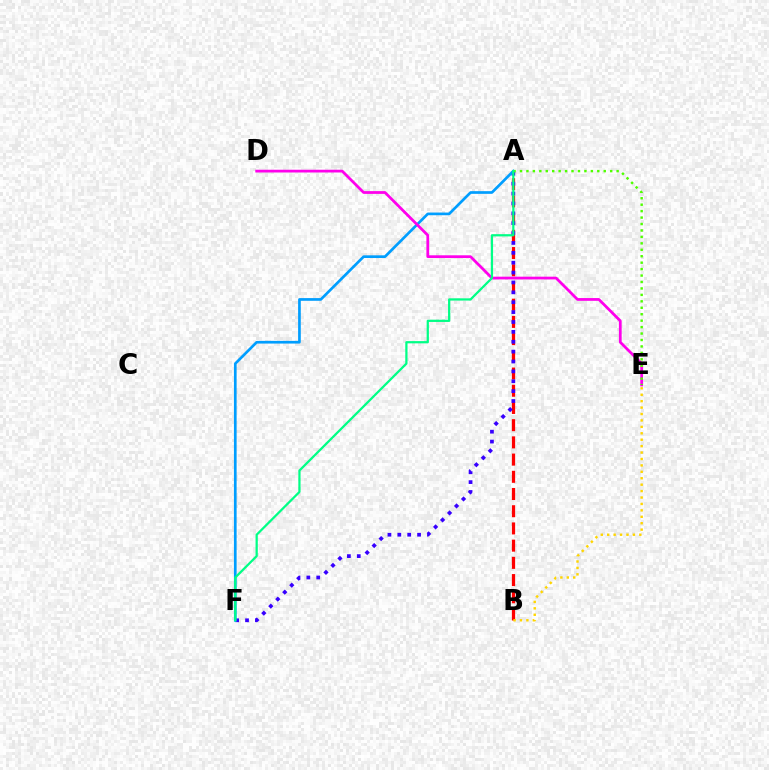{('A', 'B'): [{'color': '#ff0000', 'line_style': 'dashed', 'thickness': 2.34}], ('B', 'E'): [{'color': '#ffd500', 'line_style': 'dotted', 'thickness': 1.75}], ('A', 'F'): [{'color': '#3700ff', 'line_style': 'dotted', 'thickness': 2.68}, {'color': '#009eff', 'line_style': 'solid', 'thickness': 1.94}, {'color': '#00ff86', 'line_style': 'solid', 'thickness': 1.61}], ('D', 'E'): [{'color': '#ff00ed', 'line_style': 'solid', 'thickness': 1.98}], ('A', 'E'): [{'color': '#4fff00', 'line_style': 'dotted', 'thickness': 1.75}]}